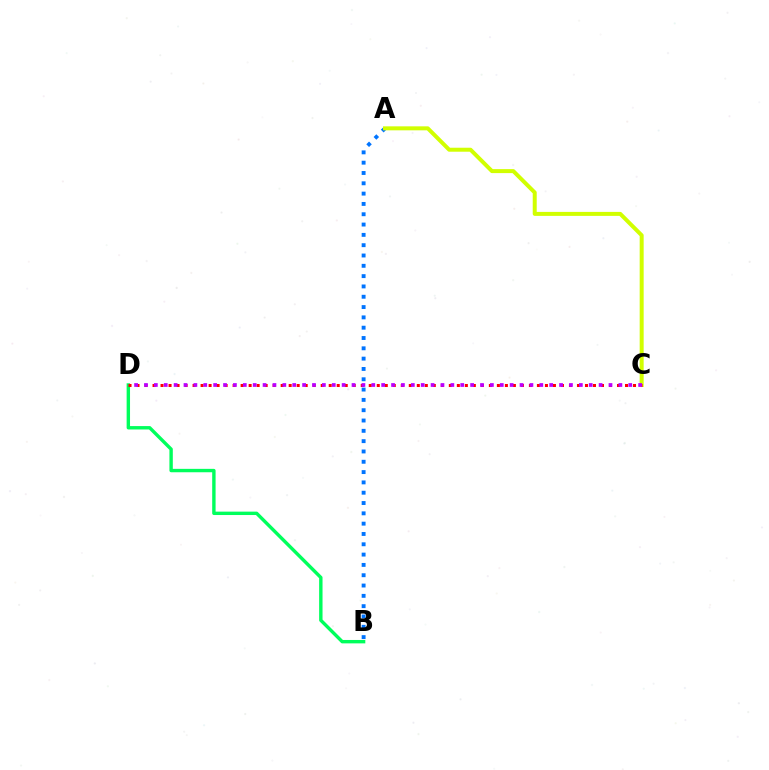{('A', 'B'): [{'color': '#0074ff', 'line_style': 'dotted', 'thickness': 2.8}], ('B', 'D'): [{'color': '#00ff5c', 'line_style': 'solid', 'thickness': 2.45}], ('A', 'C'): [{'color': '#d1ff00', 'line_style': 'solid', 'thickness': 2.87}], ('C', 'D'): [{'color': '#ff0000', 'line_style': 'dotted', 'thickness': 2.18}, {'color': '#b900ff', 'line_style': 'dotted', 'thickness': 2.69}]}